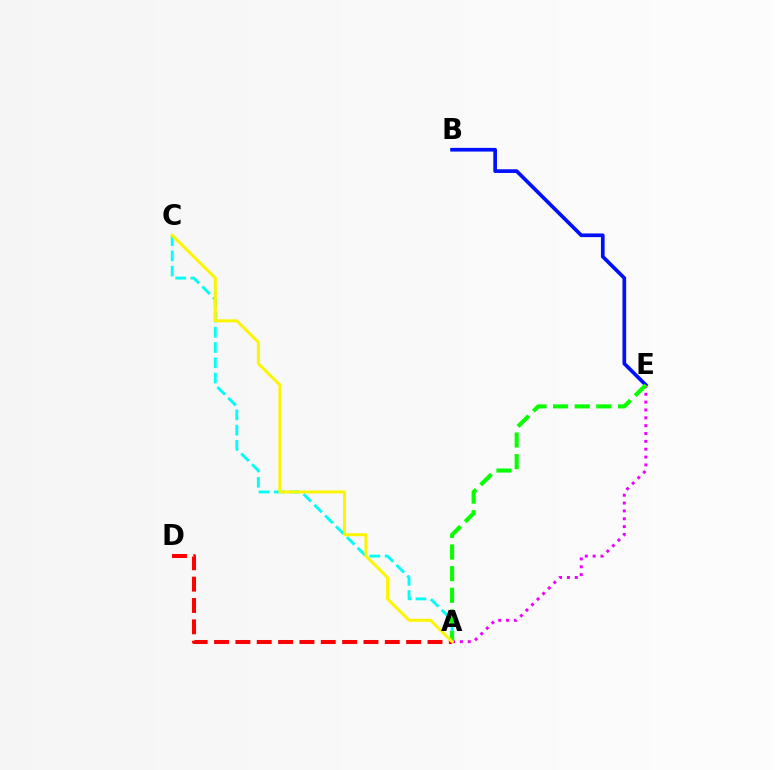{('A', 'C'): [{'color': '#00fff6', 'line_style': 'dashed', 'thickness': 2.07}, {'color': '#fcf500', 'line_style': 'solid', 'thickness': 2.14}], ('B', 'E'): [{'color': '#0010ff', 'line_style': 'solid', 'thickness': 2.65}], ('A', 'E'): [{'color': '#ee00ff', 'line_style': 'dotted', 'thickness': 2.13}, {'color': '#08ff00', 'line_style': 'dashed', 'thickness': 2.94}], ('A', 'D'): [{'color': '#ff0000', 'line_style': 'dashed', 'thickness': 2.9}]}